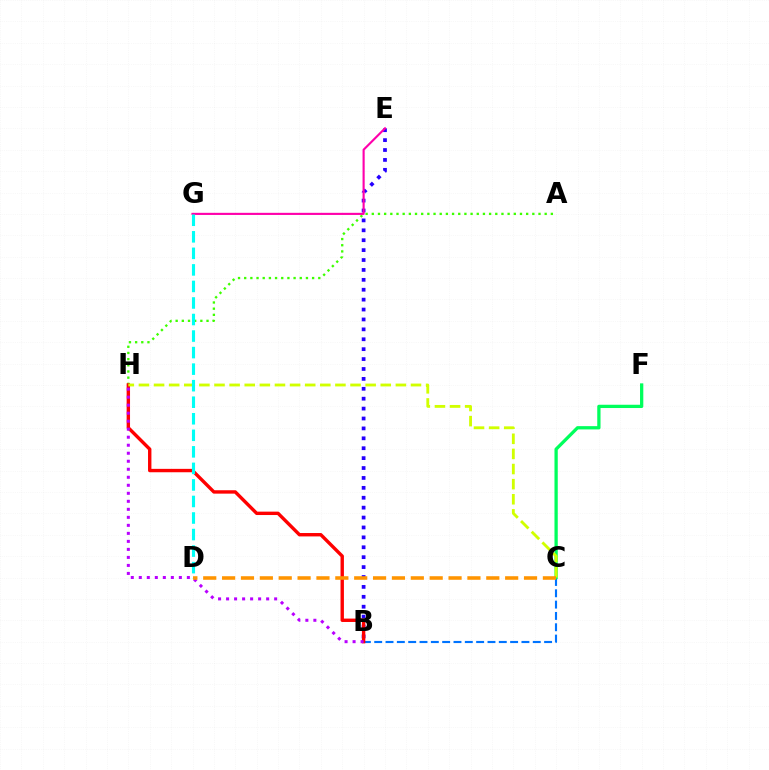{('B', 'C'): [{'color': '#0074ff', 'line_style': 'dashed', 'thickness': 1.54}], ('A', 'H'): [{'color': '#3dff00', 'line_style': 'dotted', 'thickness': 1.68}], ('B', 'E'): [{'color': '#2500ff', 'line_style': 'dotted', 'thickness': 2.69}], ('C', 'F'): [{'color': '#00ff5c', 'line_style': 'solid', 'thickness': 2.36}], ('E', 'G'): [{'color': '#ff00ac', 'line_style': 'solid', 'thickness': 1.53}], ('B', 'H'): [{'color': '#ff0000', 'line_style': 'solid', 'thickness': 2.44}, {'color': '#b900ff', 'line_style': 'dotted', 'thickness': 2.18}], ('C', 'H'): [{'color': '#d1ff00', 'line_style': 'dashed', 'thickness': 2.05}], ('C', 'D'): [{'color': '#ff9400', 'line_style': 'dashed', 'thickness': 2.56}], ('D', 'G'): [{'color': '#00fff6', 'line_style': 'dashed', 'thickness': 2.25}]}